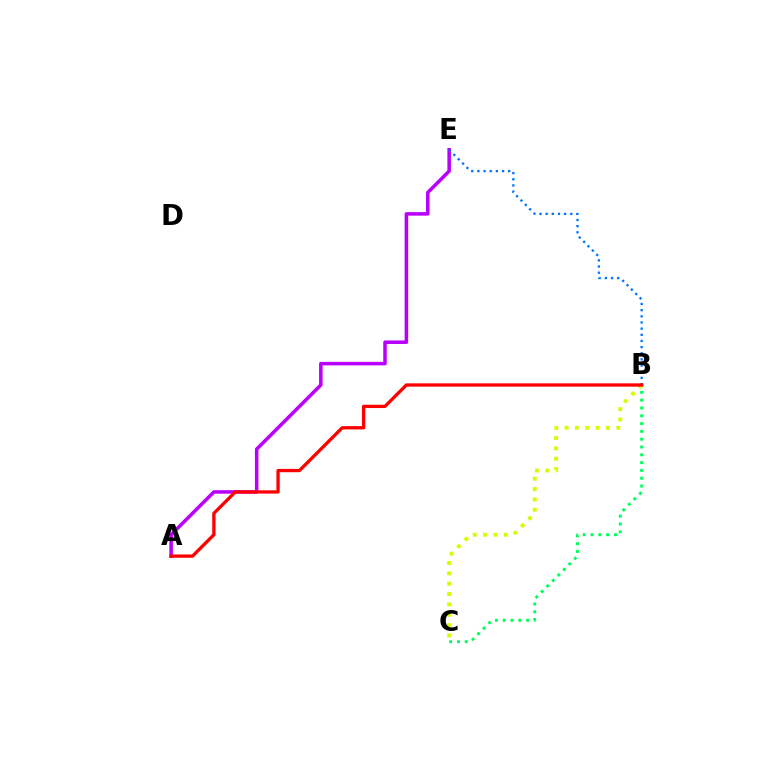{('A', 'E'): [{'color': '#b900ff', 'line_style': 'solid', 'thickness': 2.54}], ('B', 'E'): [{'color': '#0074ff', 'line_style': 'dotted', 'thickness': 1.67}], ('B', 'C'): [{'color': '#d1ff00', 'line_style': 'dotted', 'thickness': 2.81}, {'color': '#00ff5c', 'line_style': 'dotted', 'thickness': 2.12}], ('A', 'B'): [{'color': '#ff0000', 'line_style': 'solid', 'thickness': 2.38}]}